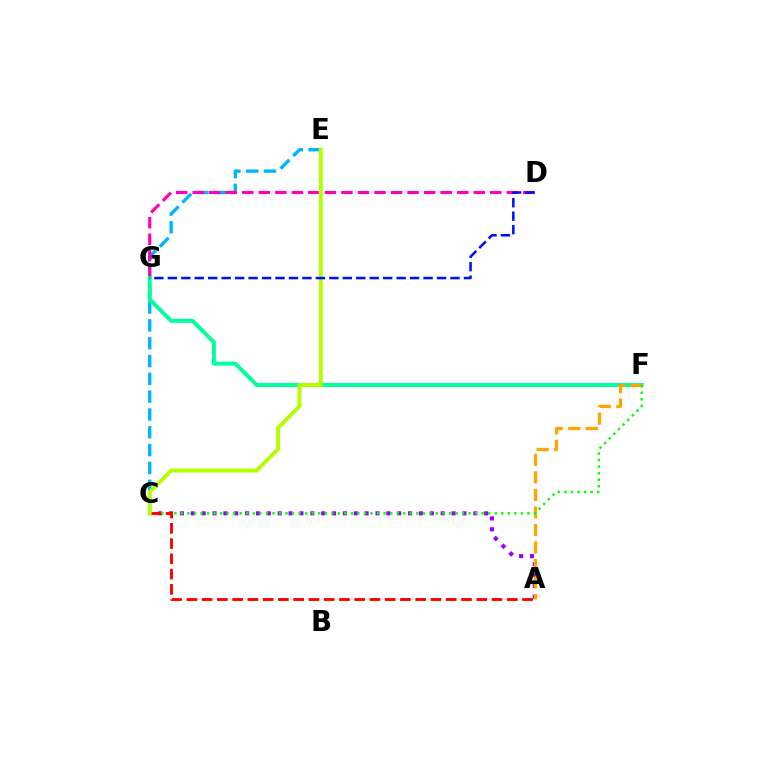{('C', 'E'): [{'color': '#00b5ff', 'line_style': 'dashed', 'thickness': 2.42}, {'color': '#b3ff00', 'line_style': 'solid', 'thickness': 2.82}], ('D', 'G'): [{'color': '#ff00bd', 'line_style': 'dashed', 'thickness': 2.25}, {'color': '#0010ff', 'line_style': 'dashed', 'thickness': 1.83}], ('F', 'G'): [{'color': '#00ff9d', 'line_style': 'solid', 'thickness': 2.86}], ('A', 'C'): [{'color': '#9b00ff', 'line_style': 'dotted', 'thickness': 2.95}, {'color': '#ff0000', 'line_style': 'dashed', 'thickness': 2.07}], ('A', 'F'): [{'color': '#ffa500', 'line_style': 'dashed', 'thickness': 2.38}], ('C', 'F'): [{'color': '#08ff00', 'line_style': 'dotted', 'thickness': 1.78}]}